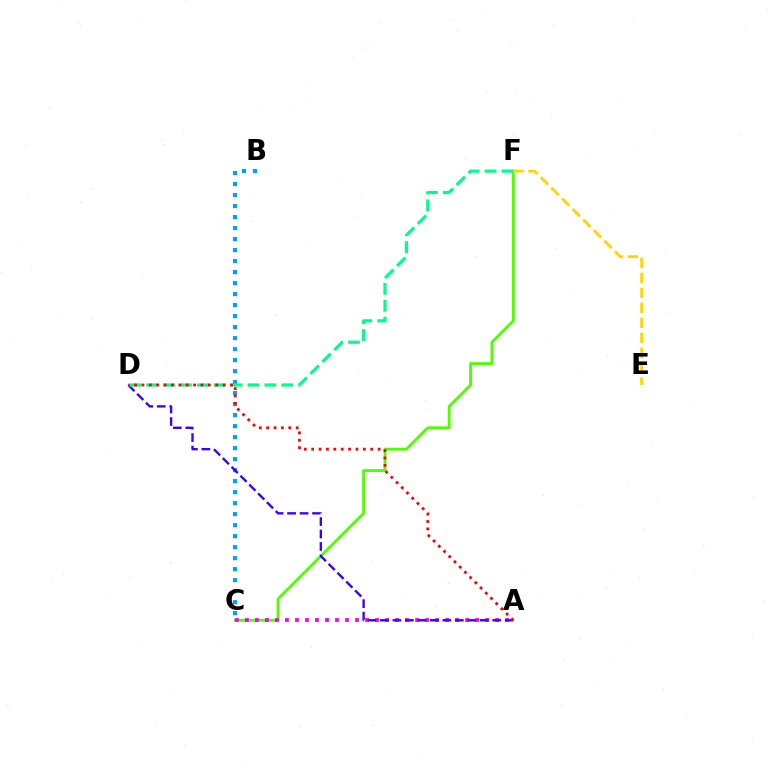{('B', 'C'): [{'color': '#009eff', 'line_style': 'dotted', 'thickness': 2.99}], ('C', 'F'): [{'color': '#4fff00', 'line_style': 'solid', 'thickness': 2.05}], ('A', 'C'): [{'color': '#ff00ed', 'line_style': 'dotted', 'thickness': 2.72}], ('A', 'D'): [{'color': '#3700ff', 'line_style': 'dashed', 'thickness': 1.7}, {'color': '#ff0000', 'line_style': 'dotted', 'thickness': 2.01}], ('D', 'F'): [{'color': '#00ff86', 'line_style': 'dashed', 'thickness': 2.29}], ('E', 'F'): [{'color': '#ffd500', 'line_style': 'dashed', 'thickness': 2.03}]}